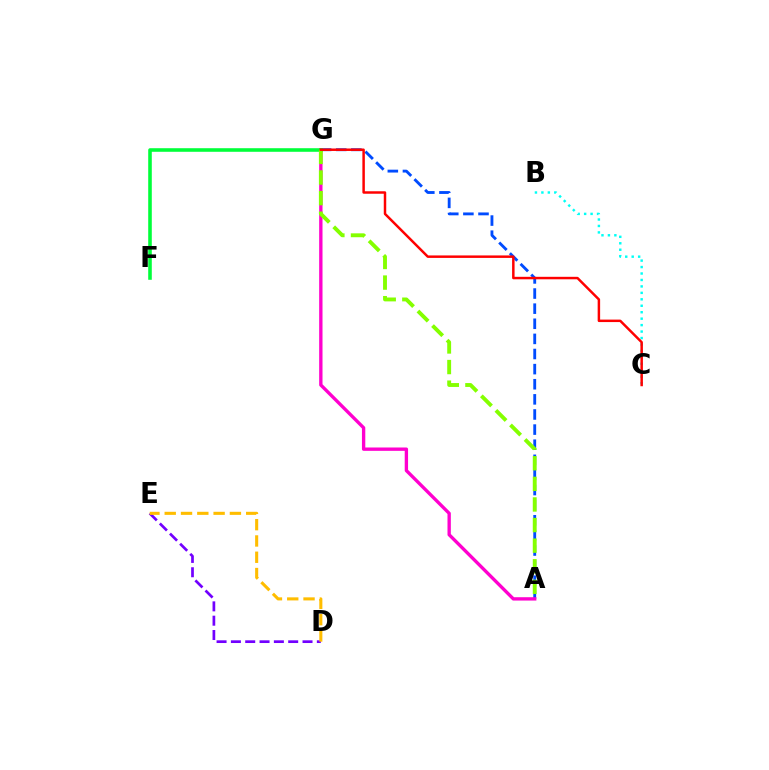{('A', 'G'): [{'color': '#004bff', 'line_style': 'dashed', 'thickness': 2.05}, {'color': '#ff00cf', 'line_style': 'solid', 'thickness': 2.41}, {'color': '#84ff00', 'line_style': 'dashed', 'thickness': 2.8}], ('B', 'C'): [{'color': '#00fff6', 'line_style': 'dotted', 'thickness': 1.75}], ('D', 'E'): [{'color': '#7200ff', 'line_style': 'dashed', 'thickness': 1.95}, {'color': '#ffbd00', 'line_style': 'dashed', 'thickness': 2.21}], ('F', 'G'): [{'color': '#00ff39', 'line_style': 'solid', 'thickness': 2.58}], ('C', 'G'): [{'color': '#ff0000', 'line_style': 'solid', 'thickness': 1.78}]}